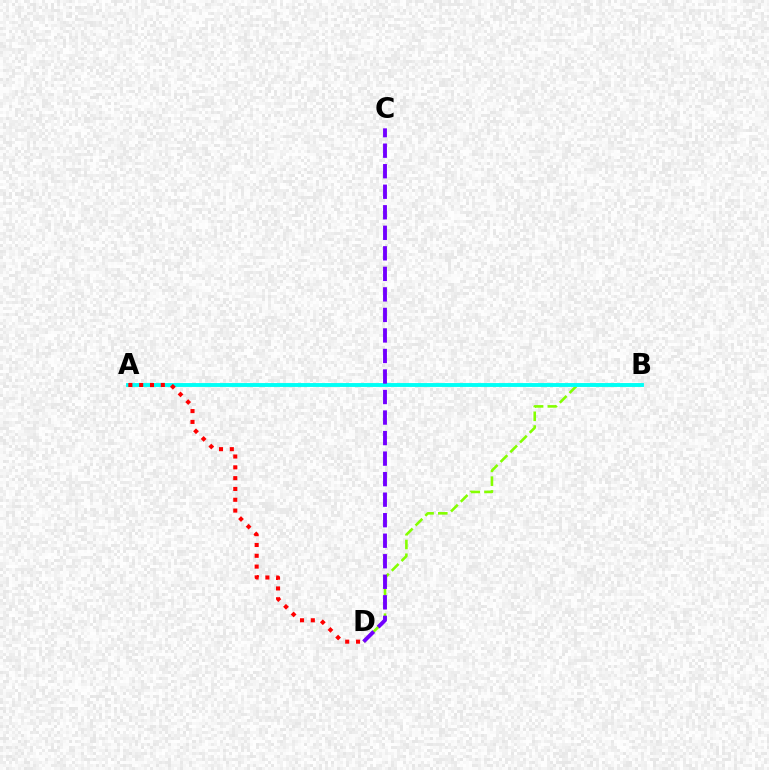{('B', 'D'): [{'color': '#84ff00', 'line_style': 'dashed', 'thickness': 1.87}], ('A', 'B'): [{'color': '#00fff6', 'line_style': 'solid', 'thickness': 2.8}], ('C', 'D'): [{'color': '#7200ff', 'line_style': 'dashed', 'thickness': 2.79}], ('A', 'D'): [{'color': '#ff0000', 'line_style': 'dotted', 'thickness': 2.94}]}